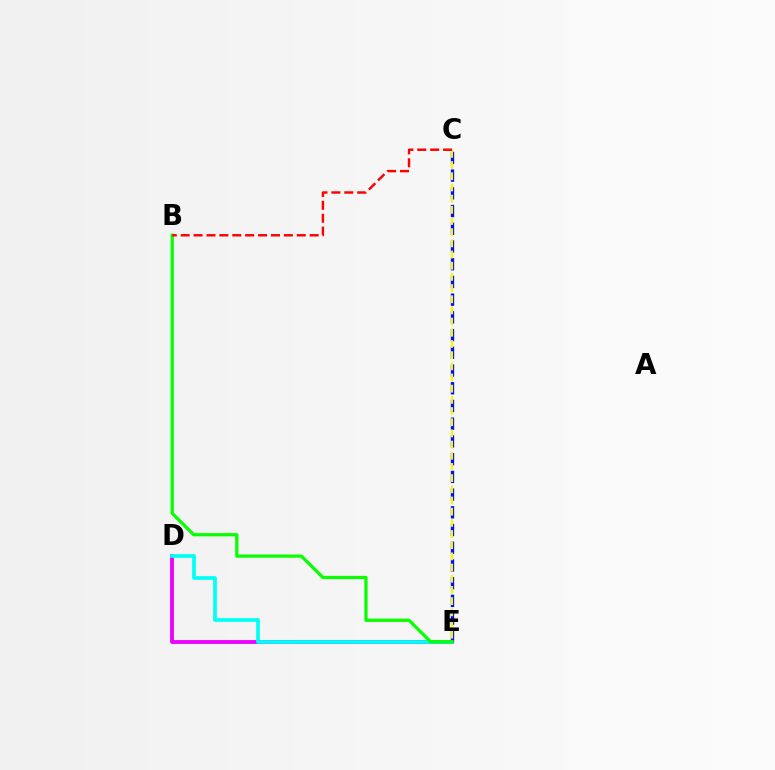{('D', 'E'): [{'color': '#ee00ff', 'line_style': 'solid', 'thickness': 2.76}, {'color': '#00fff6', 'line_style': 'solid', 'thickness': 2.65}], ('C', 'E'): [{'color': '#0010ff', 'line_style': 'dashed', 'thickness': 2.41}, {'color': '#fcf500', 'line_style': 'dashed', 'thickness': 1.52}], ('B', 'E'): [{'color': '#08ff00', 'line_style': 'solid', 'thickness': 2.33}], ('B', 'C'): [{'color': '#ff0000', 'line_style': 'dashed', 'thickness': 1.75}]}